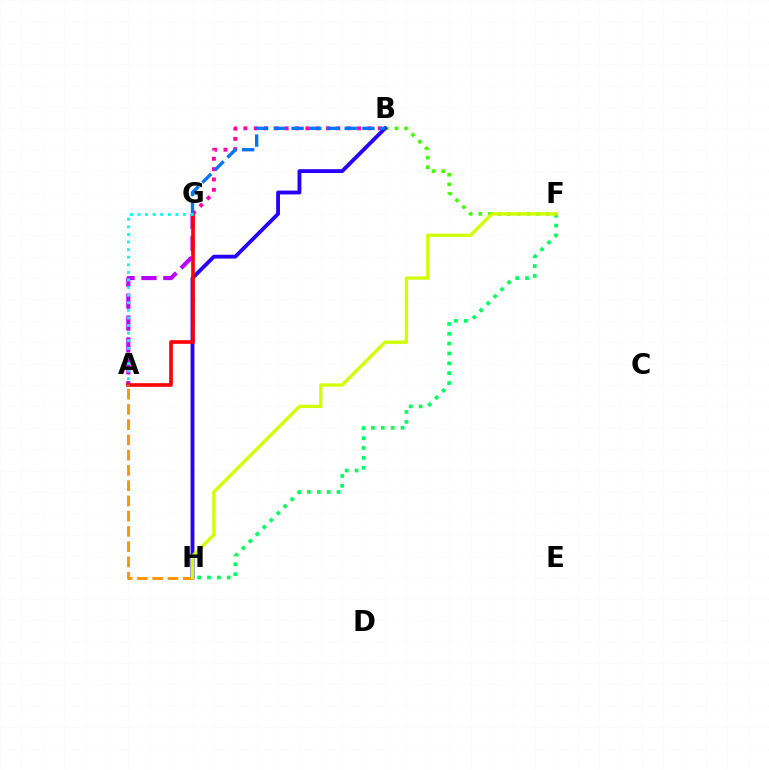{('B', 'F'): [{'color': '#3dff00', 'line_style': 'dotted', 'thickness': 2.61}], ('B', 'H'): [{'color': '#2500ff', 'line_style': 'solid', 'thickness': 2.77}], ('F', 'H'): [{'color': '#00ff5c', 'line_style': 'dotted', 'thickness': 2.68}, {'color': '#d1ff00', 'line_style': 'solid', 'thickness': 2.37}], ('A', 'G'): [{'color': '#b900ff', 'line_style': 'dashed', 'thickness': 2.97}, {'color': '#ff0000', 'line_style': 'solid', 'thickness': 2.62}, {'color': '#00fff6', 'line_style': 'dotted', 'thickness': 2.06}], ('B', 'G'): [{'color': '#ff00ac', 'line_style': 'dotted', 'thickness': 2.81}, {'color': '#0074ff', 'line_style': 'dashed', 'thickness': 2.41}], ('A', 'H'): [{'color': '#ff9400', 'line_style': 'dashed', 'thickness': 2.07}]}